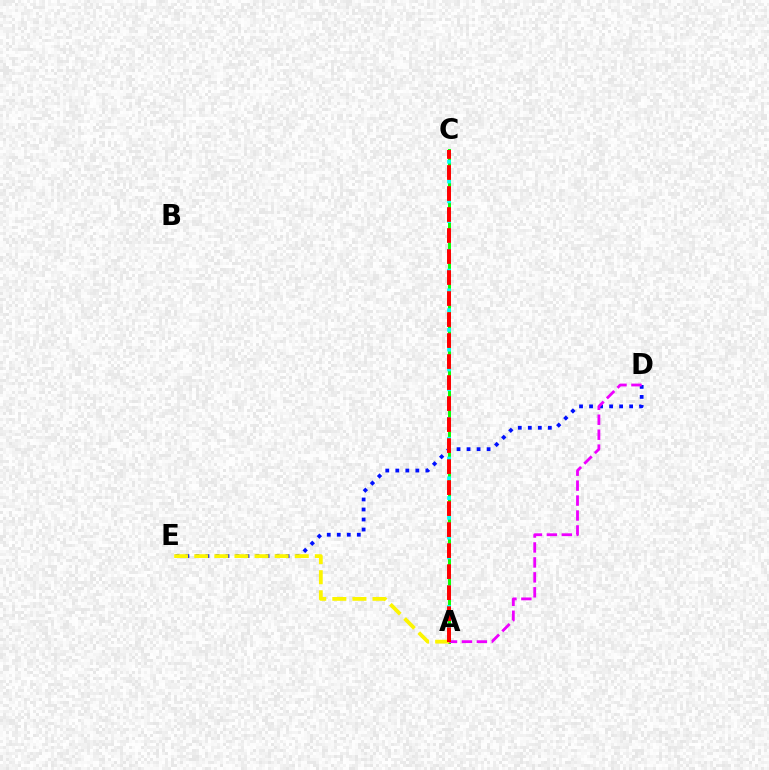{('A', 'C'): [{'color': '#08ff00', 'line_style': 'solid', 'thickness': 2.13}, {'color': '#00fff6', 'line_style': 'dotted', 'thickness': 2.69}, {'color': '#ff0000', 'line_style': 'dashed', 'thickness': 2.85}], ('D', 'E'): [{'color': '#0010ff', 'line_style': 'dotted', 'thickness': 2.72}], ('A', 'D'): [{'color': '#ee00ff', 'line_style': 'dashed', 'thickness': 2.03}], ('A', 'E'): [{'color': '#fcf500', 'line_style': 'dashed', 'thickness': 2.73}]}